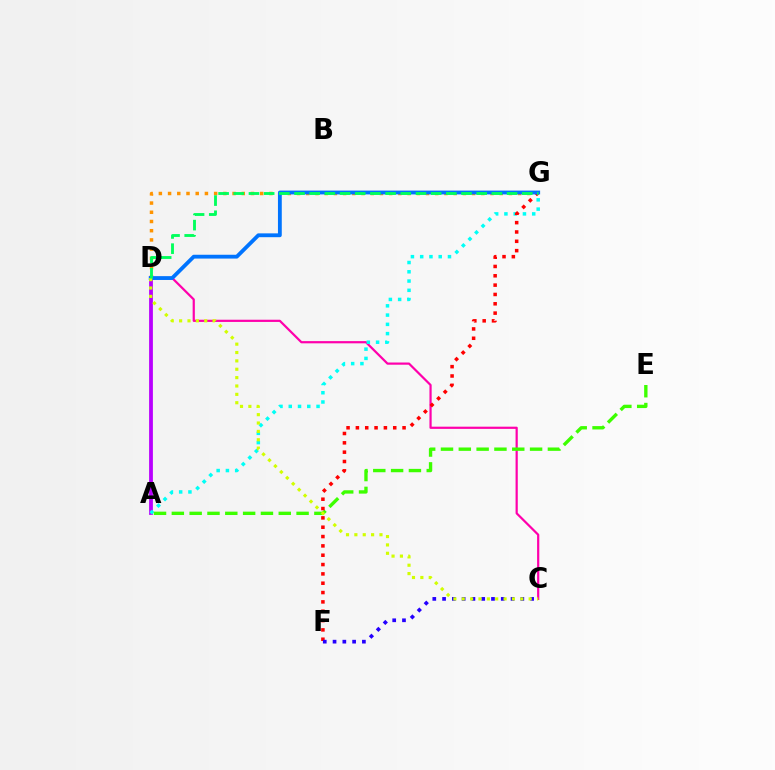{('A', 'D'): [{'color': '#b900ff', 'line_style': 'solid', 'thickness': 2.73}], ('C', 'D'): [{'color': '#ff00ac', 'line_style': 'solid', 'thickness': 1.59}, {'color': '#d1ff00', 'line_style': 'dotted', 'thickness': 2.27}], ('A', 'G'): [{'color': '#00fff6', 'line_style': 'dotted', 'thickness': 2.52}], ('D', 'G'): [{'color': '#ff9400', 'line_style': 'dotted', 'thickness': 2.5}, {'color': '#0074ff', 'line_style': 'solid', 'thickness': 2.75}, {'color': '#00ff5c', 'line_style': 'dashed', 'thickness': 2.06}], ('A', 'E'): [{'color': '#3dff00', 'line_style': 'dashed', 'thickness': 2.42}], ('F', 'G'): [{'color': '#ff0000', 'line_style': 'dotted', 'thickness': 2.54}], ('C', 'F'): [{'color': '#2500ff', 'line_style': 'dotted', 'thickness': 2.66}]}